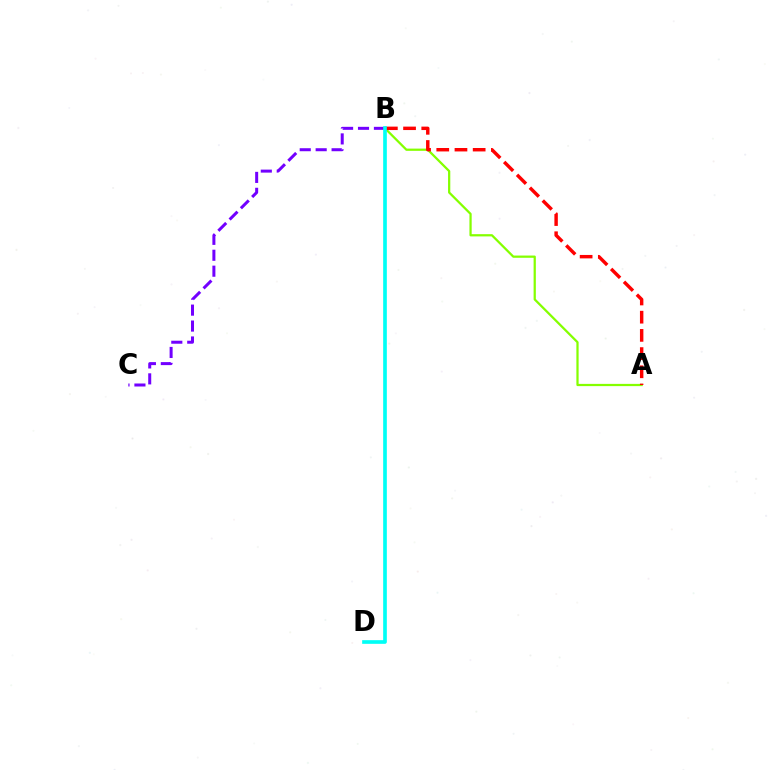{('A', 'B'): [{'color': '#84ff00', 'line_style': 'solid', 'thickness': 1.62}, {'color': '#ff0000', 'line_style': 'dashed', 'thickness': 2.47}], ('B', 'C'): [{'color': '#7200ff', 'line_style': 'dashed', 'thickness': 2.16}], ('B', 'D'): [{'color': '#00fff6', 'line_style': 'solid', 'thickness': 2.64}]}